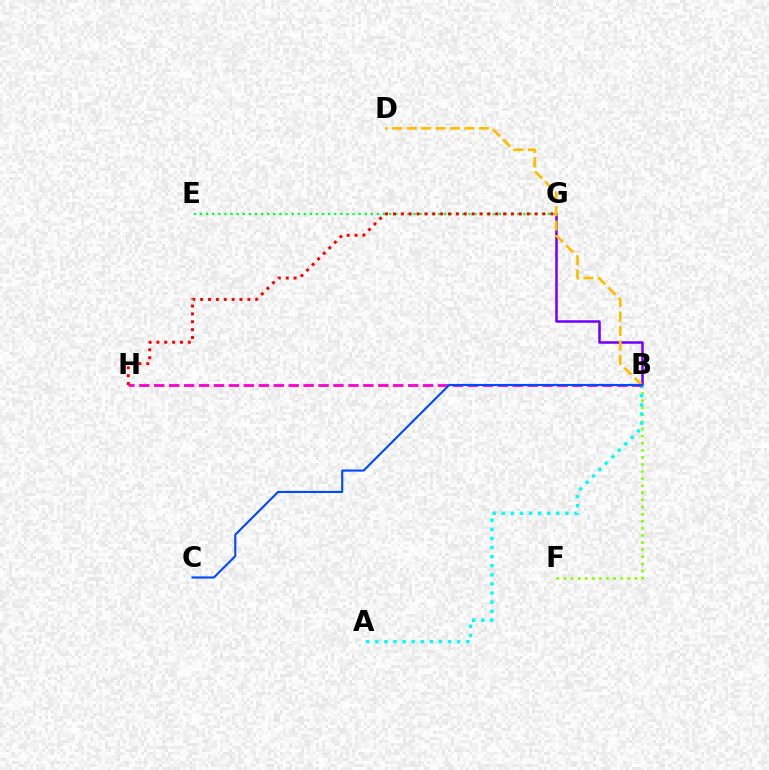{('B', 'G'): [{'color': '#7200ff', 'line_style': 'solid', 'thickness': 1.82}], ('B', 'F'): [{'color': '#84ff00', 'line_style': 'dotted', 'thickness': 1.93}], ('A', 'B'): [{'color': '#00fff6', 'line_style': 'dotted', 'thickness': 2.47}], ('B', 'H'): [{'color': '#ff00cf', 'line_style': 'dashed', 'thickness': 2.03}], ('E', 'G'): [{'color': '#00ff39', 'line_style': 'dotted', 'thickness': 1.66}], ('B', 'D'): [{'color': '#ffbd00', 'line_style': 'dashed', 'thickness': 1.96}], ('B', 'C'): [{'color': '#004bff', 'line_style': 'solid', 'thickness': 1.53}], ('G', 'H'): [{'color': '#ff0000', 'line_style': 'dotted', 'thickness': 2.14}]}